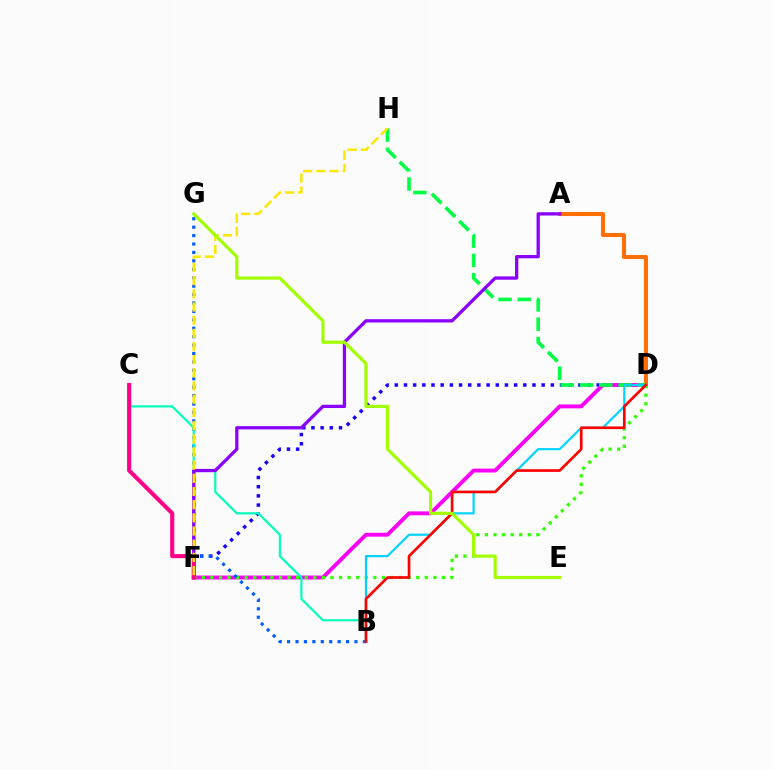{('D', 'F'): [{'color': '#1900ff', 'line_style': 'dotted', 'thickness': 2.49}, {'color': '#fa00f9', 'line_style': 'solid', 'thickness': 2.8}, {'color': '#31ff00', 'line_style': 'dotted', 'thickness': 2.33}], ('A', 'D'): [{'color': '#ff7000', 'line_style': 'solid', 'thickness': 2.93}], ('D', 'H'): [{'color': '#00ff45', 'line_style': 'dashed', 'thickness': 2.62}], ('B', 'G'): [{'color': '#005dff', 'line_style': 'dotted', 'thickness': 2.29}], ('B', 'C'): [{'color': '#00ffbb', 'line_style': 'solid', 'thickness': 1.57}], ('A', 'F'): [{'color': '#8a00ff', 'line_style': 'solid', 'thickness': 2.36}], ('C', 'F'): [{'color': '#ff0088', 'line_style': 'solid', 'thickness': 2.95}], ('B', 'D'): [{'color': '#00d3ff', 'line_style': 'solid', 'thickness': 1.57}, {'color': '#ff0000', 'line_style': 'solid', 'thickness': 1.92}], ('F', 'H'): [{'color': '#ffe600', 'line_style': 'dashed', 'thickness': 1.79}], ('E', 'G'): [{'color': '#a2ff00', 'line_style': 'solid', 'thickness': 2.3}]}